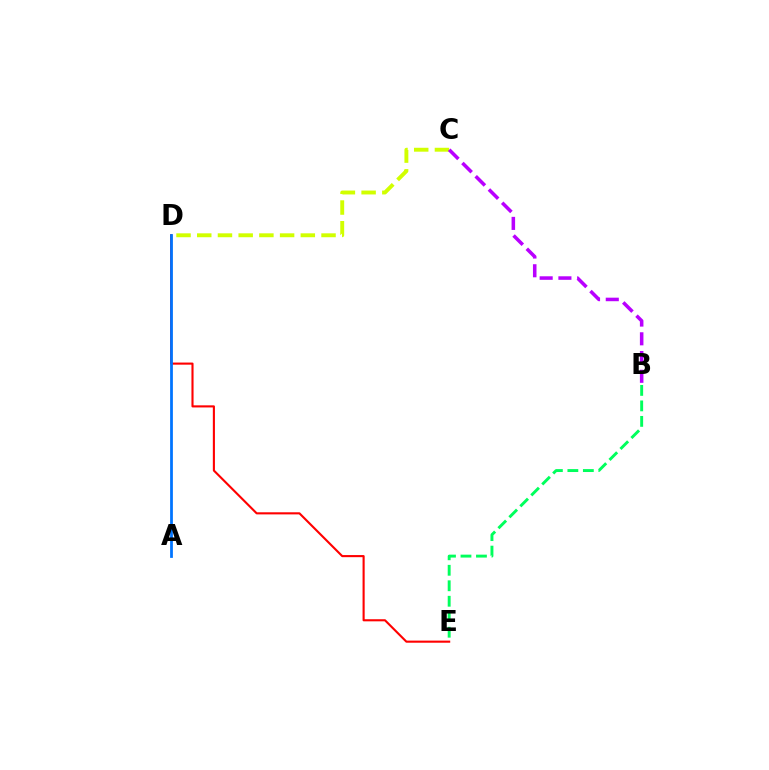{('D', 'E'): [{'color': '#ff0000', 'line_style': 'solid', 'thickness': 1.52}], ('B', 'E'): [{'color': '#00ff5c', 'line_style': 'dashed', 'thickness': 2.1}], ('C', 'D'): [{'color': '#d1ff00', 'line_style': 'dashed', 'thickness': 2.81}], ('A', 'D'): [{'color': '#0074ff', 'line_style': 'solid', 'thickness': 1.99}], ('B', 'C'): [{'color': '#b900ff', 'line_style': 'dashed', 'thickness': 2.55}]}